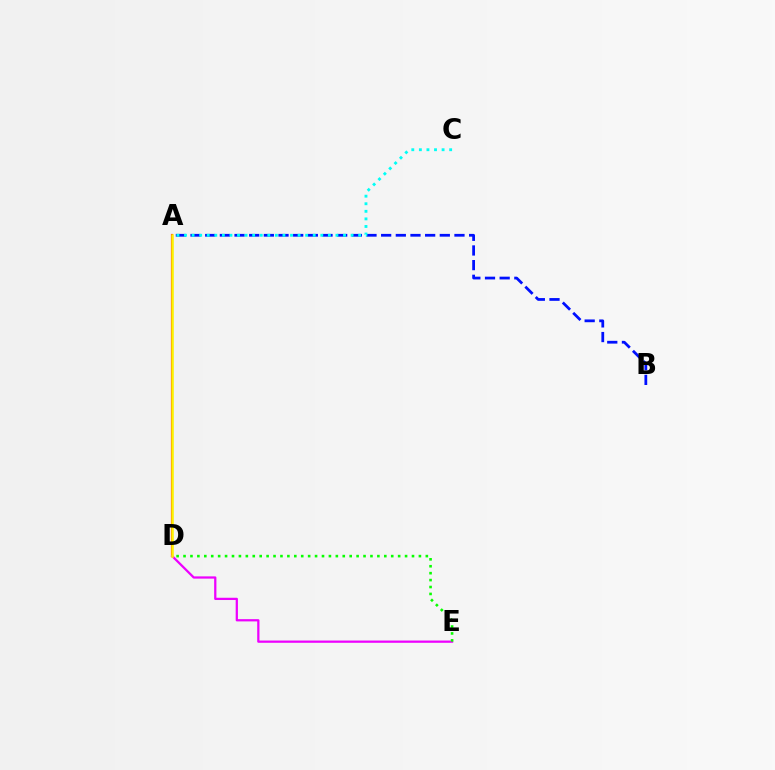{('A', 'D'): [{'color': '#ff0000', 'line_style': 'solid', 'thickness': 1.55}, {'color': '#fcf500', 'line_style': 'solid', 'thickness': 1.81}], ('A', 'B'): [{'color': '#0010ff', 'line_style': 'dashed', 'thickness': 1.99}], ('D', 'E'): [{'color': '#ee00ff', 'line_style': 'solid', 'thickness': 1.62}, {'color': '#08ff00', 'line_style': 'dotted', 'thickness': 1.88}], ('A', 'C'): [{'color': '#00fff6', 'line_style': 'dotted', 'thickness': 2.06}]}